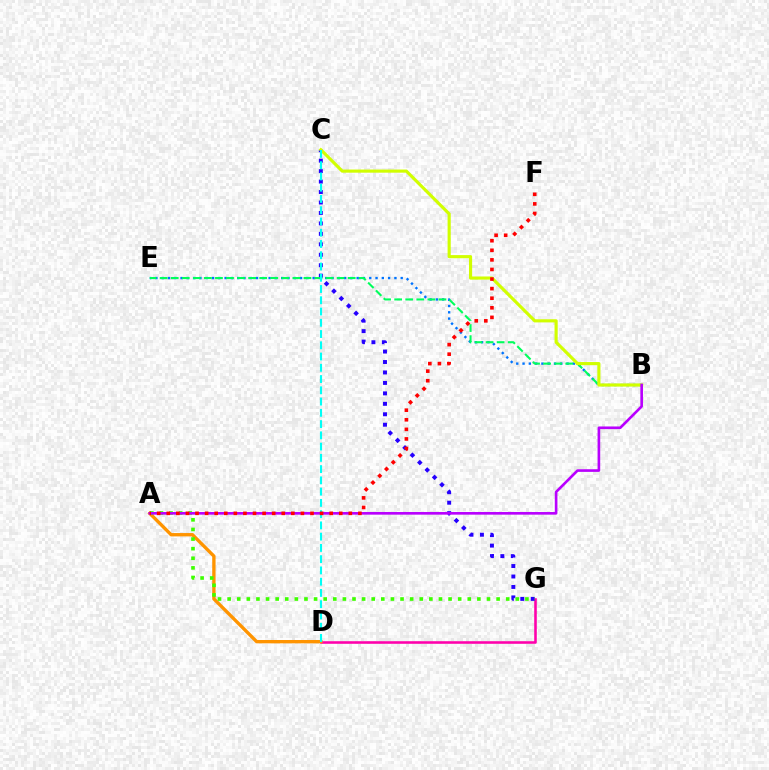{('B', 'E'): [{'color': '#0074ff', 'line_style': 'dotted', 'thickness': 1.71}, {'color': '#00ff5c', 'line_style': 'dashed', 'thickness': 1.5}], ('D', 'G'): [{'color': '#ff00ac', 'line_style': 'solid', 'thickness': 1.85}], ('A', 'D'): [{'color': '#ff9400', 'line_style': 'solid', 'thickness': 2.41}], ('C', 'G'): [{'color': '#2500ff', 'line_style': 'dotted', 'thickness': 2.84}], ('B', 'C'): [{'color': '#d1ff00', 'line_style': 'solid', 'thickness': 2.26}], ('A', 'G'): [{'color': '#3dff00', 'line_style': 'dotted', 'thickness': 2.61}], ('A', 'B'): [{'color': '#b900ff', 'line_style': 'solid', 'thickness': 1.9}], ('C', 'D'): [{'color': '#00fff6', 'line_style': 'dashed', 'thickness': 1.53}], ('A', 'F'): [{'color': '#ff0000', 'line_style': 'dotted', 'thickness': 2.6}]}